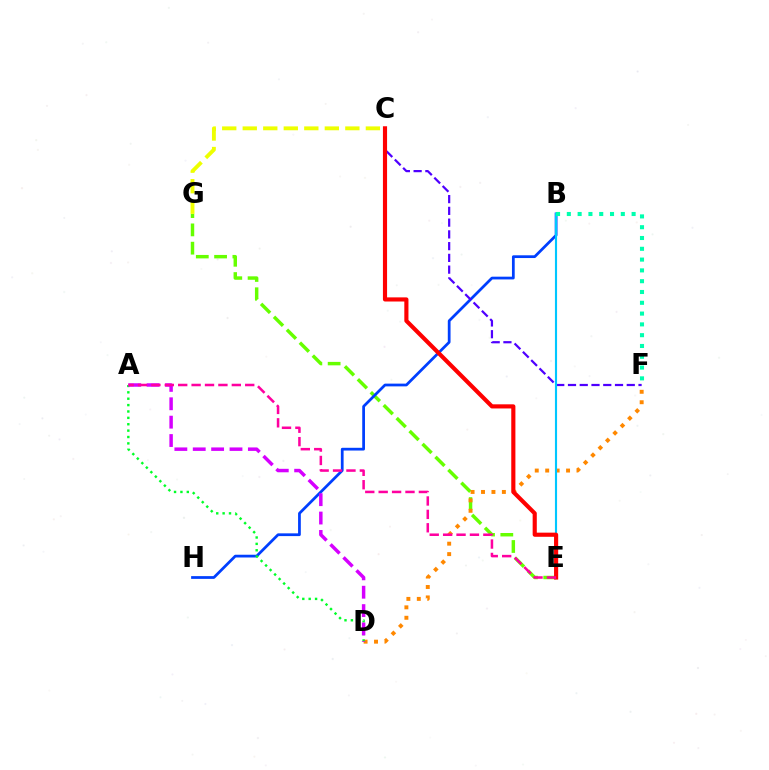{('E', 'G'): [{'color': '#66ff00', 'line_style': 'dashed', 'thickness': 2.48}], ('D', 'F'): [{'color': '#ff8800', 'line_style': 'dotted', 'thickness': 2.84}], ('B', 'H'): [{'color': '#003fff', 'line_style': 'solid', 'thickness': 1.98}], ('A', 'D'): [{'color': '#00ff27', 'line_style': 'dotted', 'thickness': 1.73}, {'color': '#d600ff', 'line_style': 'dashed', 'thickness': 2.5}], ('C', 'F'): [{'color': '#4f00ff', 'line_style': 'dashed', 'thickness': 1.6}], ('C', 'G'): [{'color': '#eeff00', 'line_style': 'dashed', 'thickness': 2.79}], ('B', 'E'): [{'color': '#00c7ff', 'line_style': 'solid', 'thickness': 1.54}], ('B', 'F'): [{'color': '#00ffaf', 'line_style': 'dotted', 'thickness': 2.93}], ('C', 'E'): [{'color': '#ff0000', 'line_style': 'solid', 'thickness': 2.98}], ('A', 'E'): [{'color': '#ff00a0', 'line_style': 'dashed', 'thickness': 1.82}]}